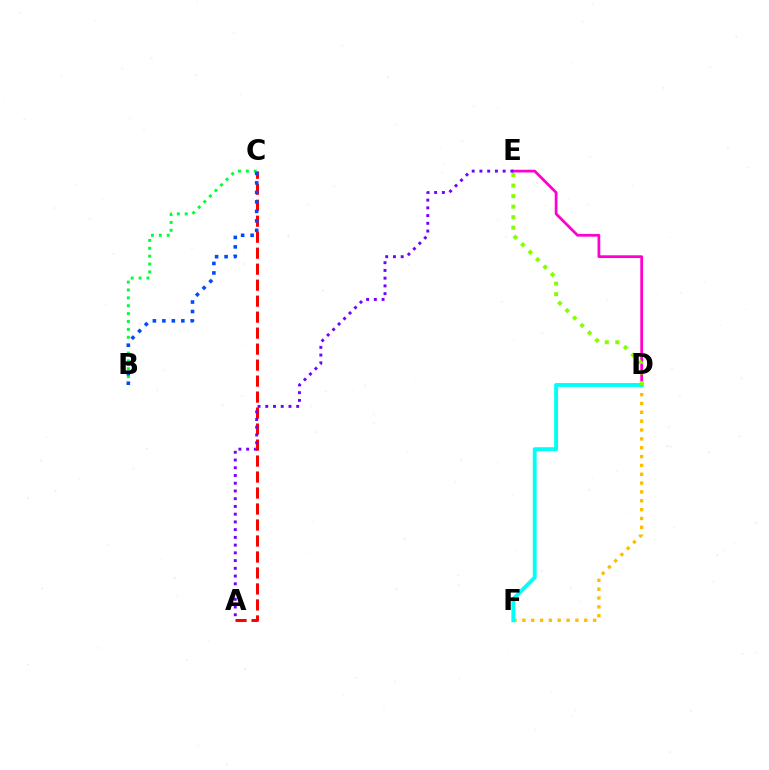{('A', 'C'): [{'color': '#ff0000', 'line_style': 'dashed', 'thickness': 2.17}], ('B', 'C'): [{'color': '#00ff39', 'line_style': 'dotted', 'thickness': 2.14}, {'color': '#004bff', 'line_style': 'dotted', 'thickness': 2.58}], ('D', 'F'): [{'color': '#ffbd00', 'line_style': 'dotted', 'thickness': 2.4}, {'color': '#00fff6', 'line_style': 'solid', 'thickness': 2.81}], ('D', 'E'): [{'color': '#ff00cf', 'line_style': 'solid', 'thickness': 1.98}, {'color': '#84ff00', 'line_style': 'dotted', 'thickness': 2.86}], ('A', 'E'): [{'color': '#7200ff', 'line_style': 'dotted', 'thickness': 2.1}]}